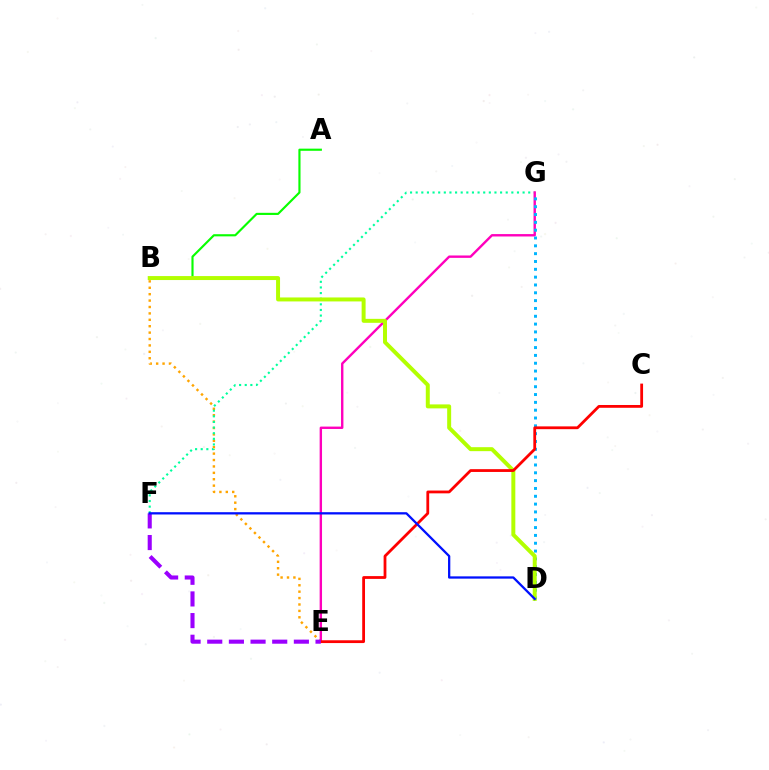{('A', 'B'): [{'color': '#08ff00', 'line_style': 'solid', 'thickness': 1.55}], ('B', 'E'): [{'color': '#ffa500', 'line_style': 'dotted', 'thickness': 1.74}], ('F', 'G'): [{'color': '#00ff9d', 'line_style': 'dotted', 'thickness': 1.53}], ('E', 'G'): [{'color': '#ff00bd', 'line_style': 'solid', 'thickness': 1.72}], ('D', 'G'): [{'color': '#00b5ff', 'line_style': 'dotted', 'thickness': 2.13}], ('B', 'D'): [{'color': '#b3ff00', 'line_style': 'solid', 'thickness': 2.86}], ('C', 'E'): [{'color': '#ff0000', 'line_style': 'solid', 'thickness': 2.01}], ('E', 'F'): [{'color': '#9b00ff', 'line_style': 'dashed', 'thickness': 2.94}], ('D', 'F'): [{'color': '#0010ff', 'line_style': 'solid', 'thickness': 1.64}]}